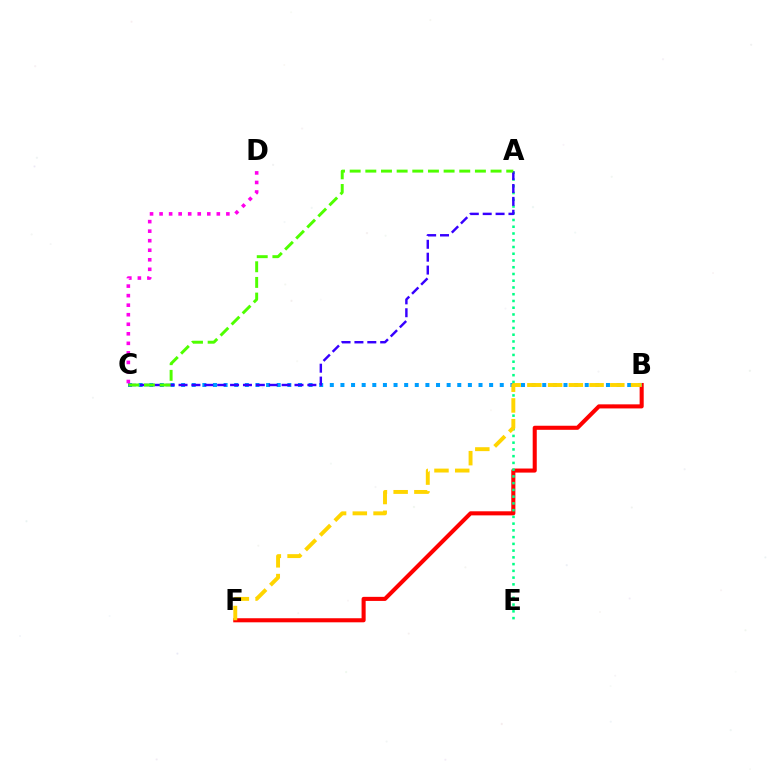{('B', 'F'): [{'color': '#ff0000', 'line_style': 'solid', 'thickness': 2.93}, {'color': '#ffd500', 'line_style': 'dashed', 'thickness': 2.82}], ('A', 'E'): [{'color': '#00ff86', 'line_style': 'dotted', 'thickness': 1.83}], ('B', 'C'): [{'color': '#009eff', 'line_style': 'dotted', 'thickness': 2.89}], ('A', 'C'): [{'color': '#3700ff', 'line_style': 'dashed', 'thickness': 1.75}, {'color': '#4fff00', 'line_style': 'dashed', 'thickness': 2.13}], ('C', 'D'): [{'color': '#ff00ed', 'line_style': 'dotted', 'thickness': 2.59}]}